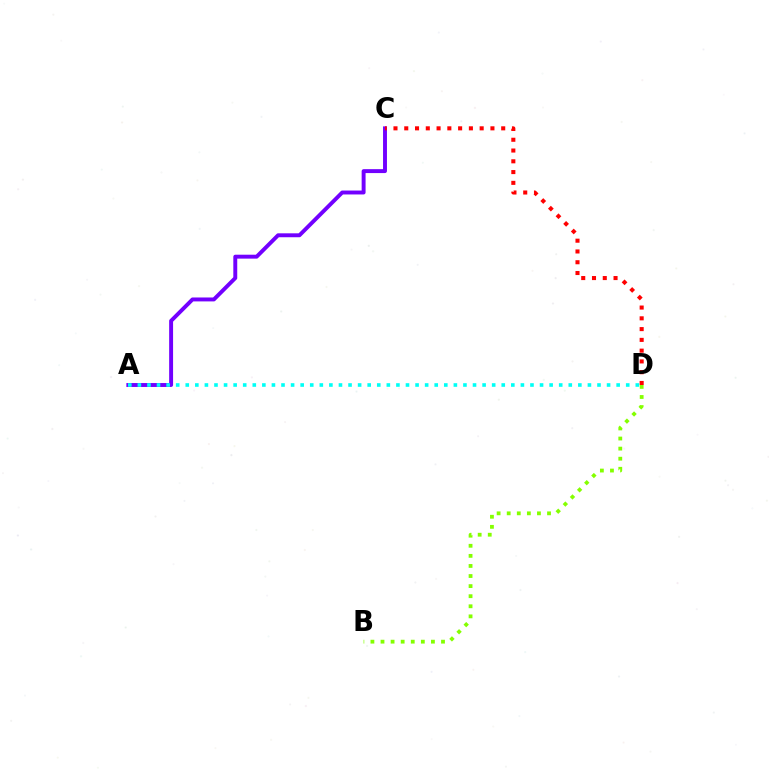{('A', 'C'): [{'color': '#7200ff', 'line_style': 'solid', 'thickness': 2.83}], ('C', 'D'): [{'color': '#ff0000', 'line_style': 'dotted', 'thickness': 2.93}], ('A', 'D'): [{'color': '#00fff6', 'line_style': 'dotted', 'thickness': 2.6}], ('B', 'D'): [{'color': '#84ff00', 'line_style': 'dotted', 'thickness': 2.74}]}